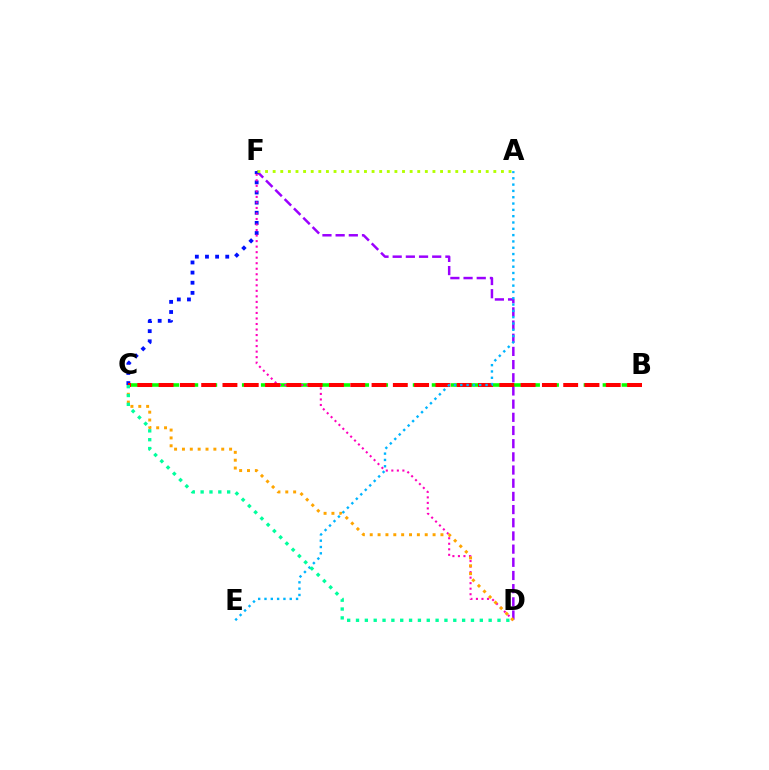{('B', 'C'): [{'color': '#08ff00', 'line_style': 'dashed', 'thickness': 2.58}, {'color': '#ff0000', 'line_style': 'dashed', 'thickness': 2.89}], ('D', 'F'): [{'color': '#9b00ff', 'line_style': 'dashed', 'thickness': 1.79}, {'color': '#ff00bd', 'line_style': 'dotted', 'thickness': 1.5}], ('C', 'F'): [{'color': '#0010ff', 'line_style': 'dotted', 'thickness': 2.75}], ('C', 'D'): [{'color': '#ffa500', 'line_style': 'dotted', 'thickness': 2.14}, {'color': '#00ff9d', 'line_style': 'dotted', 'thickness': 2.4}], ('A', 'F'): [{'color': '#b3ff00', 'line_style': 'dotted', 'thickness': 2.07}], ('A', 'E'): [{'color': '#00b5ff', 'line_style': 'dotted', 'thickness': 1.72}]}